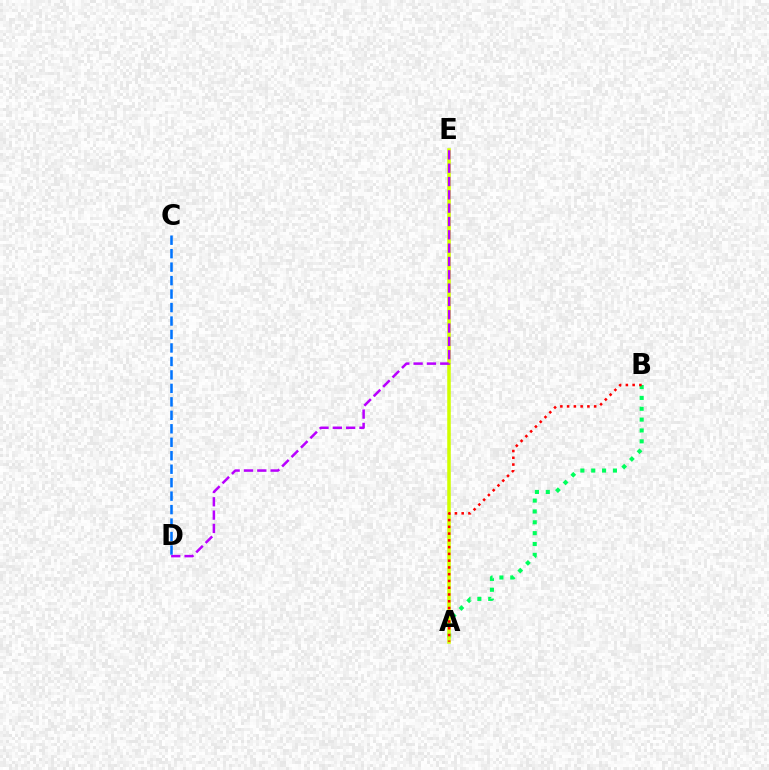{('A', 'B'): [{'color': '#00ff5c', 'line_style': 'dotted', 'thickness': 2.95}, {'color': '#ff0000', 'line_style': 'dotted', 'thickness': 1.84}], ('A', 'E'): [{'color': '#d1ff00', 'line_style': 'solid', 'thickness': 2.55}], ('D', 'E'): [{'color': '#b900ff', 'line_style': 'dashed', 'thickness': 1.81}], ('C', 'D'): [{'color': '#0074ff', 'line_style': 'dashed', 'thickness': 1.83}]}